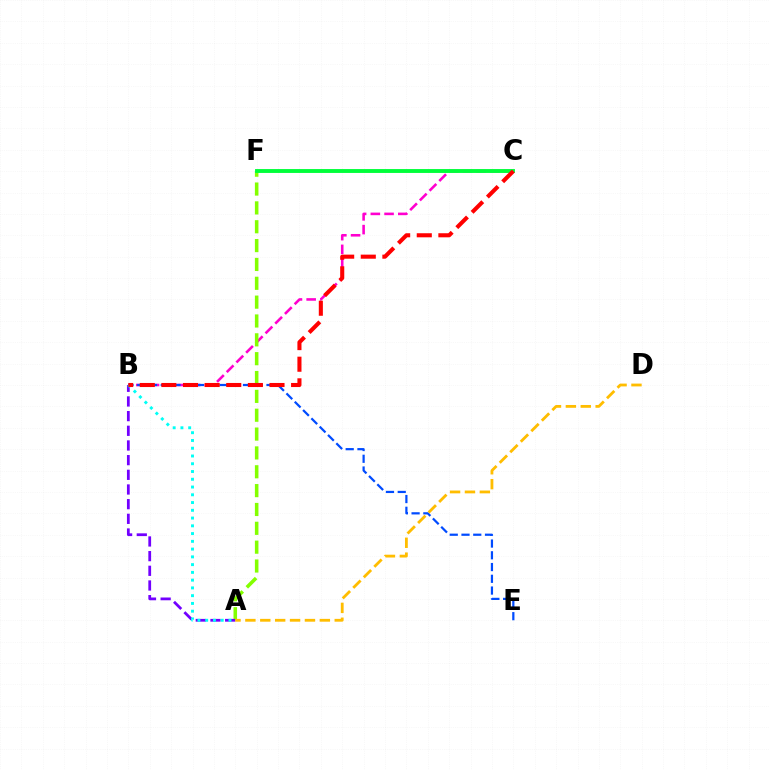{('B', 'C'): [{'color': '#ff00cf', 'line_style': 'dashed', 'thickness': 1.86}, {'color': '#ff0000', 'line_style': 'dashed', 'thickness': 2.94}], ('B', 'E'): [{'color': '#004bff', 'line_style': 'dashed', 'thickness': 1.6}], ('A', 'F'): [{'color': '#84ff00', 'line_style': 'dashed', 'thickness': 2.56}], ('A', 'B'): [{'color': '#7200ff', 'line_style': 'dashed', 'thickness': 1.99}, {'color': '#00fff6', 'line_style': 'dotted', 'thickness': 2.11}], ('C', 'F'): [{'color': '#00ff39', 'line_style': 'solid', 'thickness': 2.79}], ('A', 'D'): [{'color': '#ffbd00', 'line_style': 'dashed', 'thickness': 2.02}]}